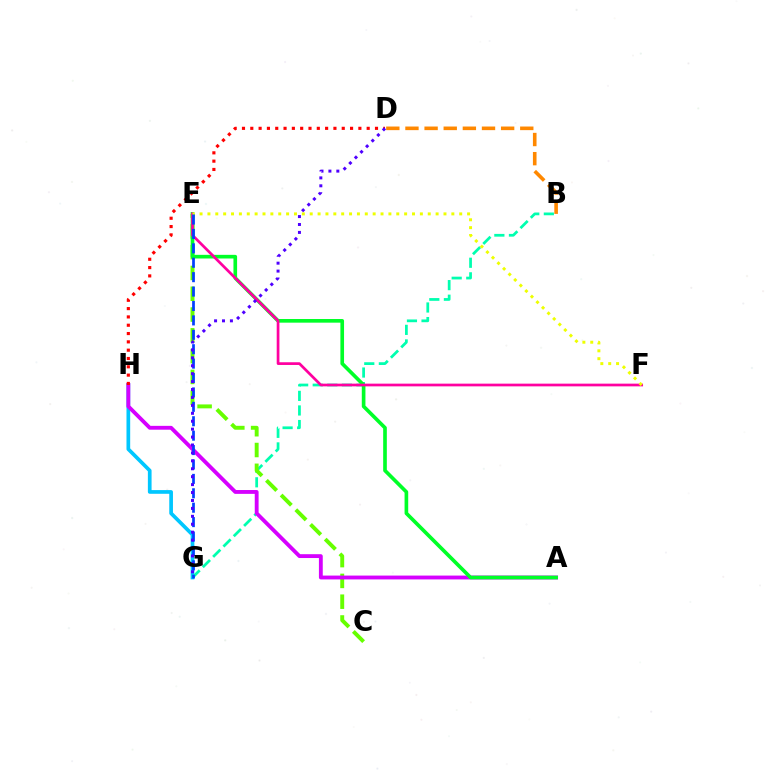{('G', 'H'): [{'color': '#00c7ff', 'line_style': 'solid', 'thickness': 2.66}], ('B', 'G'): [{'color': '#00ffaf', 'line_style': 'dashed', 'thickness': 1.98}], ('C', 'E'): [{'color': '#66ff00', 'line_style': 'dashed', 'thickness': 2.82}], ('A', 'H'): [{'color': '#d600ff', 'line_style': 'solid', 'thickness': 2.77}], ('B', 'D'): [{'color': '#ff8800', 'line_style': 'dashed', 'thickness': 2.6}], ('A', 'E'): [{'color': '#00ff27', 'line_style': 'solid', 'thickness': 2.63}], ('E', 'F'): [{'color': '#ff00a0', 'line_style': 'solid', 'thickness': 1.95}, {'color': '#eeff00', 'line_style': 'dotted', 'thickness': 2.14}], ('D', 'H'): [{'color': '#ff0000', 'line_style': 'dotted', 'thickness': 2.26}], ('E', 'G'): [{'color': '#003fff', 'line_style': 'dashed', 'thickness': 1.96}], ('D', 'G'): [{'color': '#4f00ff', 'line_style': 'dotted', 'thickness': 2.15}]}